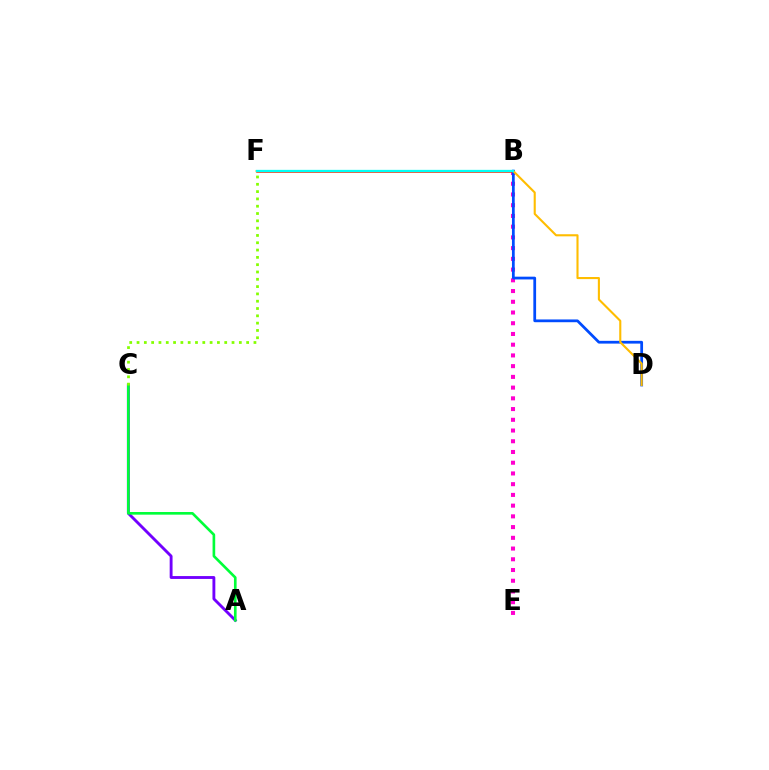{('B', 'E'): [{'color': '#ff00cf', 'line_style': 'dotted', 'thickness': 2.92}], ('B', 'F'): [{'color': '#ff0000', 'line_style': 'solid', 'thickness': 1.8}, {'color': '#00fff6', 'line_style': 'solid', 'thickness': 1.65}], ('B', 'D'): [{'color': '#004bff', 'line_style': 'solid', 'thickness': 1.99}], ('A', 'C'): [{'color': '#7200ff', 'line_style': 'solid', 'thickness': 2.07}, {'color': '#00ff39', 'line_style': 'solid', 'thickness': 1.9}], ('C', 'F'): [{'color': '#84ff00', 'line_style': 'dotted', 'thickness': 1.99}], ('D', 'F'): [{'color': '#ffbd00', 'line_style': 'solid', 'thickness': 1.52}]}